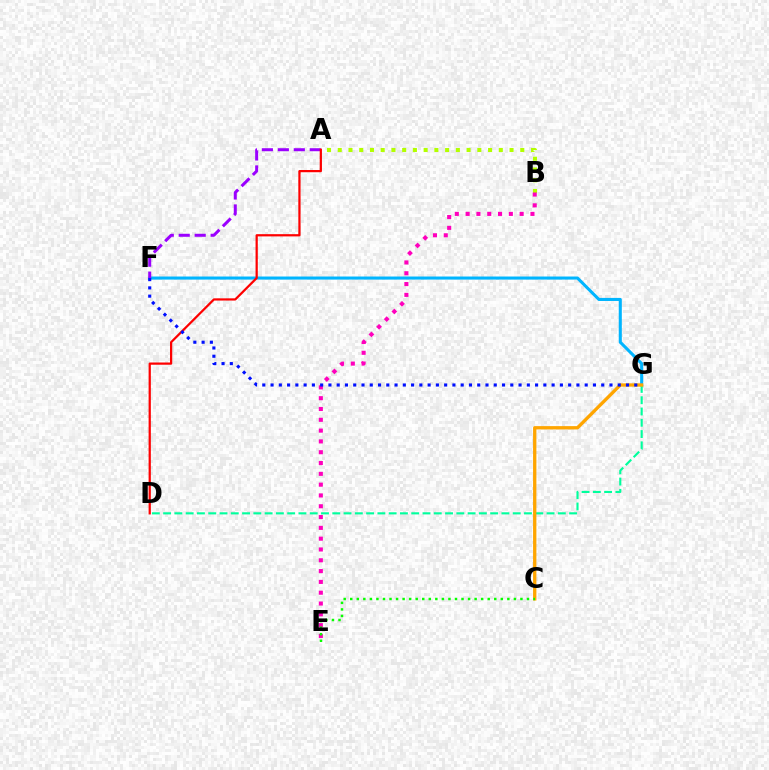{('A', 'B'): [{'color': '#b3ff00', 'line_style': 'dotted', 'thickness': 2.92}], ('B', 'E'): [{'color': '#ff00bd', 'line_style': 'dotted', 'thickness': 2.94}], ('F', 'G'): [{'color': '#00b5ff', 'line_style': 'solid', 'thickness': 2.21}, {'color': '#0010ff', 'line_style': 'dotted', 'thickness': 2.25}], ('D', 'G'): [{'color': '#00ff9d', 'line_style': 'dashed', 'thickness': 1.53}], ('A', 'F'): [{'color': '#9b00ff', 'line_style': 'dashed', 'thickness': 2.17}], ('C', 'G'): [{'color': '#ffa500', 'line_style': 'solid', 'thickness': 2.39}], ('A', 'D'): [{'color': '#ff0000', 'line_style': 'solid', 'thickness': 1.61}], ('C', 'E'): [{'color': '#08ff00', 'line_style': 'dotted', 'thickness': 1.78}]}